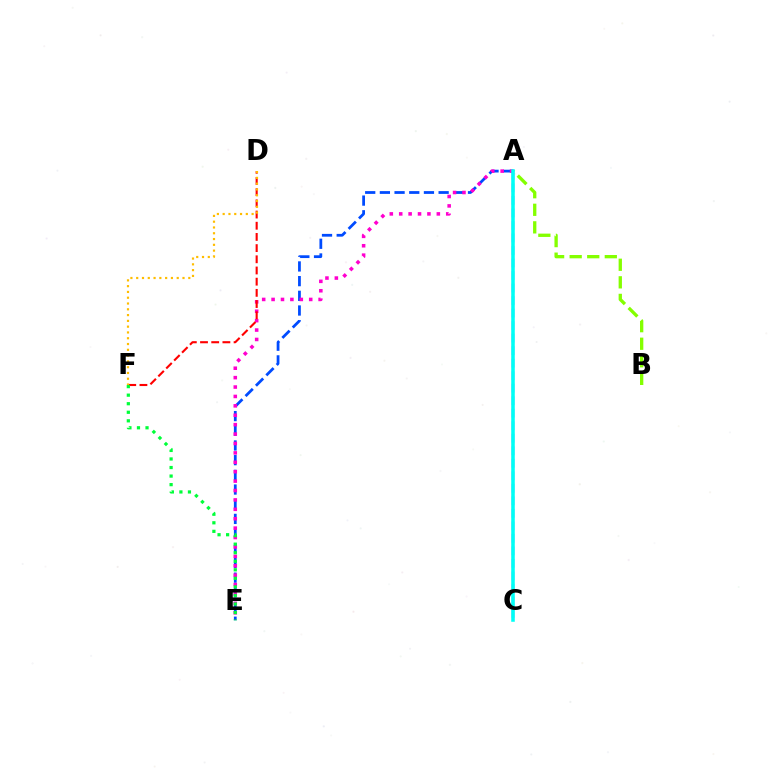{('A', 'E'): [{'color': '#004bff', 'line_style': 'dashed', 'thickness': 2.0}, {'color': '#ff00cf', 'line_style': 'dotted', 'thickness': 2.56}], ('A', 'B'): [{'color': '#84ff00', 'line_style': 'dashed', 'thickness': 2.39}], ('D', 'F'): [{'color': '#ff0000', 'line_style': 'dashed', 'thickness': 1.52}, {'color': '#ffbd00', 'line_style': 'dotted', 'thickness': 1.57}], ('E', 'F'): [{'color': '#00ff39', 'line_style': 'dotted', 'thickness': 2.32}], ('A', 'C'): [{'color': '#7200ff', 'line_style': 'dashed', 'thickness': 1.7}, {'color': '#00fff6', 'line_style': 'solid', 'thickness': 2.56}]}